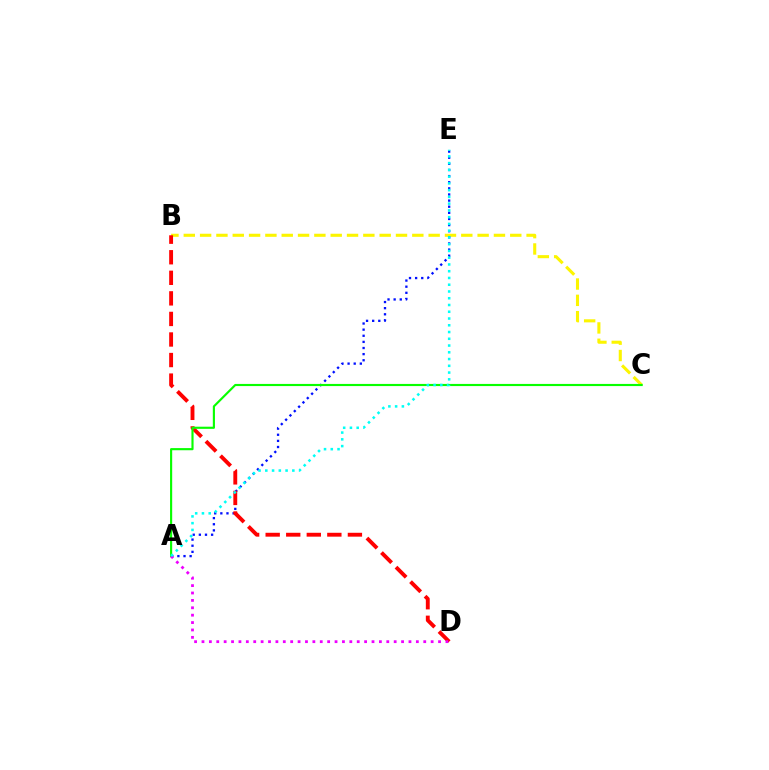{('B', 'C'): [{'color': '#fcf500', 'line_style': 'dashed', 'thickness': 2.22}], ('A', 'E'): [{'color': '#0010ff', 'line_style': 'dotted', 'thickness': 1.66}, {'color': '#00fff6', 'line_style': 'dotted', 'thickness': 1.84}], ('B', 'D'): [{'color': '#ff0000', 'line_style': 'dashed', 'thickness': 2.79}], ('A', 'C'): [{'color': '#08ff00', 'line_style': 'solid', 'thickness': 1.55}], ('A', 'D'): [{'color': '#ee00ff', 'line_style': 'dotted', 'thickness': 2.01}]}